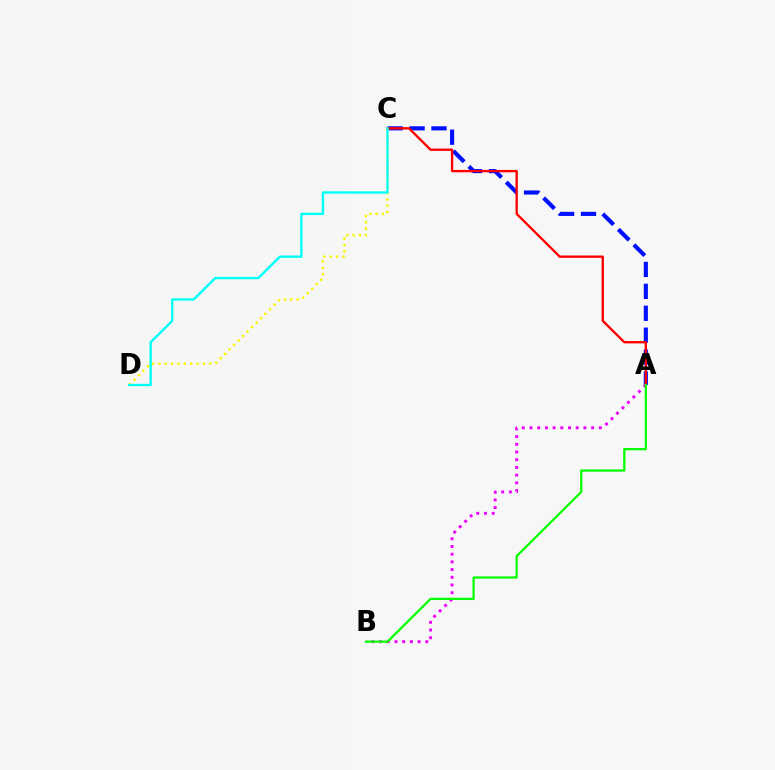{('A', 'C'): [{'color': '#0010ff', 'line_style': 'dashed', 'thickness': 2.98}, {'color': '#ff0000', 'line_style': 'solid', 'thickness': 1.69}], ('A', 'B'): [{'color': '#ee00ff', 'line_style': 'dotted', 'thickness': 2.09}, {'color': '#08ff00', 'line_style': 'solid', 'thickness': 1.62}], ('C', 'D'): [{'color': '#fcf500', 'line_style': 'dotted', 'thickness': 1.72}, {'color': '#00fff6', 'line_style': 'solid', 'thickness': 1.69}]}